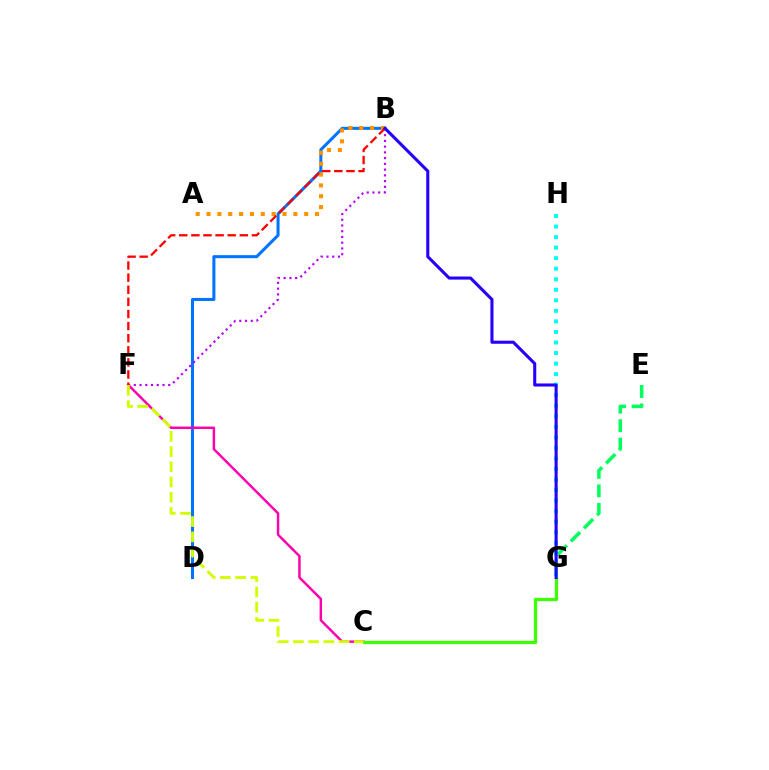{('B', 'D'): [{'color': '#0074ff', 'line_style': 'solid', 'thickness': 2.19}], ('B', 'F'): [{'color': '#b900ff', 'line_style': 'dotted', 'thickness': 1.56}, {'color': '#ff0000', 'line_style': 'dashed', 'thickness': 1.65}], ('E', 'G'): [{'color': '#00ff5c', 'line_style': 'dashed', 'thickness': 2.52}], ('A', 'B'): [{'color': '#ff9400', 'line_style': 'dotted', 'thickness': 2.95}], ('C', 'F'): [{'color': '#ff00ac', 'line_style': 'solid', 'thickness': 1.77}, {'color': '#d1ff00', 'line_style': 'dashed', 'thickness': 2.07}], ('C', 'G'): [{'color': '#3dff00', 'line_style': 'solid', 'thickness': 2.35}], ('G', 'H'): [{'color': '#00fff6', 'line_style': 'dotted', 'thickness': 2.86}], ('B', 'G'): [{'color': '#2500ff', 'line_style': 'solid', 'thickness': 2.21}]}